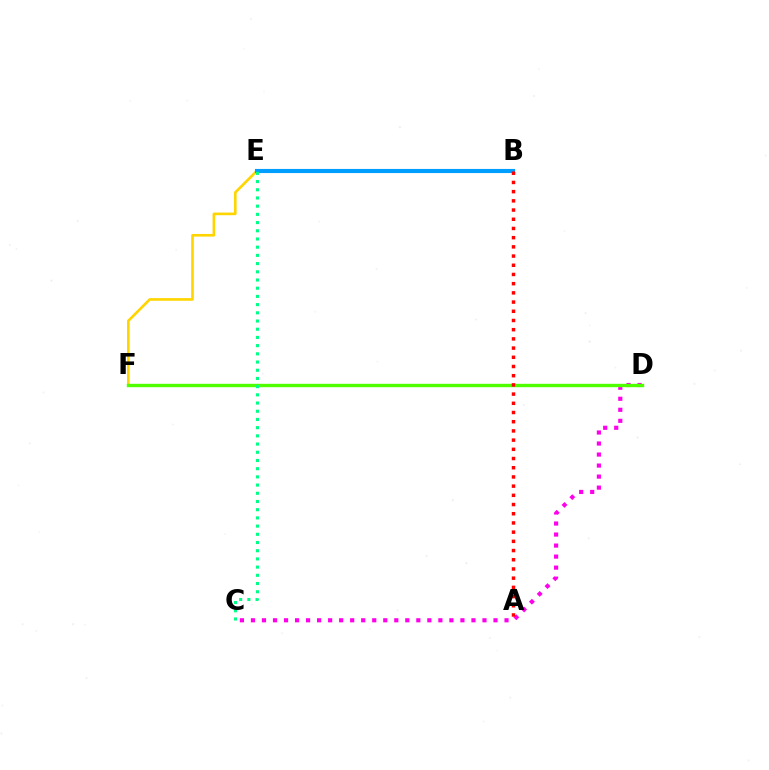{('C', 'D'): [{'color': '#ff00ed', 'line_style': 'dotted', 'thickness': 3.0}], ('E', 'F'): [{'color': '#ffd500', 'line_style': 'solid', 'thickness': 1.9}], ('D', 'F'): [{'color': '#3700ff', 'line_style': 'dotted', 'thickness': 1.9}, {'color': '#4fff00', 'line_style': 'solid', 'thickness': 2.44}], ('B', 'E'): [{'color': '#009eff', 'line_style': 'solid', 'thickness': 2.96}], ('A', 'B'): [{'color': '#ff0000', 'line_style': 'dotted', 'thickness': 2.5}], ('C', 'E'): [{'color': '#00ff86', 'line_style': 'dotted', 'thickness': 2.23}]}